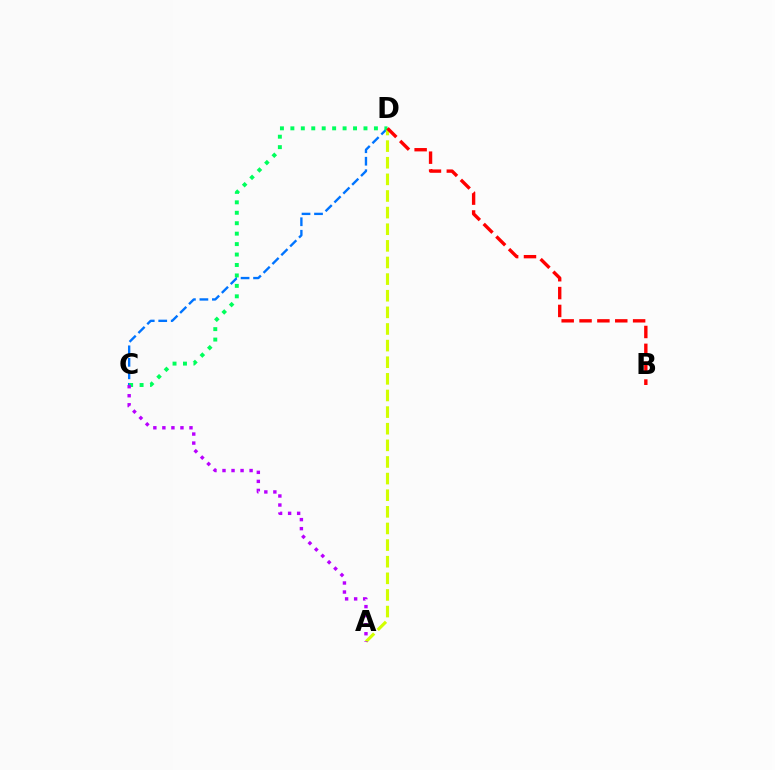{('C', 'D'): [{'color': '#0074ff', 'line_style': 'dashed', 'thickness': 1.7}, {'color': '#00ff5c', 'line_style': 'dotted', 'thickness': 2.84}], ('A', 'D'): [{'color': '#d1ff00', 'line_style': 'dashed', 'thickness': 2.26}], ('B', 'D'): [{'color': '#ff0000', 'line_style': 'dashed', 'thickness': 2.43}], ('A', 'C'): [{'color': '#b900ff', 'line_style': 'dotted', 'thickness': 2.45}]}